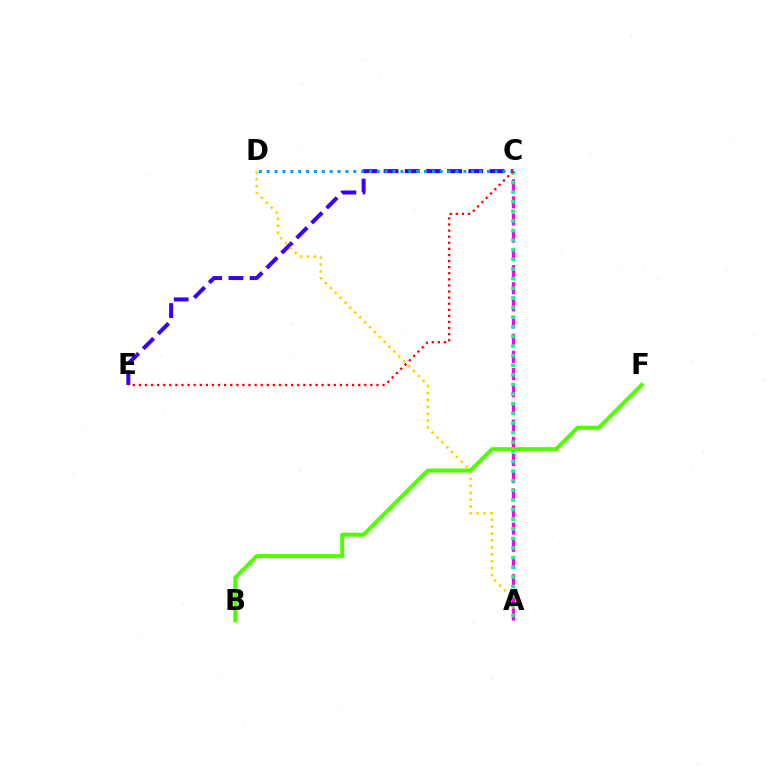{('C', 'E'): [{'color': '#3700ff', 'line_style': 'dashed', 'thickness': 2.88}, {'color': '#ff0000', 'line_style': 'dotted', 'thickness': 1.66}], ('A', 'D'): [{'color': '#ffd500', 'line_style': 'dotted', 'thickness': 1.88}], ('A', 'C'): [{'color': '#ff00ed', 'line_style': 'dashed', 'thickness': 2.33}, {'color': '#00ff86', 'line_style': 'dotted', 'thickness': 2.61}], ('B', 'F'): [{'color': '#4fff00', 'line_style': 'solid', 'thickness': 2.92}], ('C', 'D'): [{'color': '#009eff', 'line_style': 'dotted', 'thickness': 2.14}]}